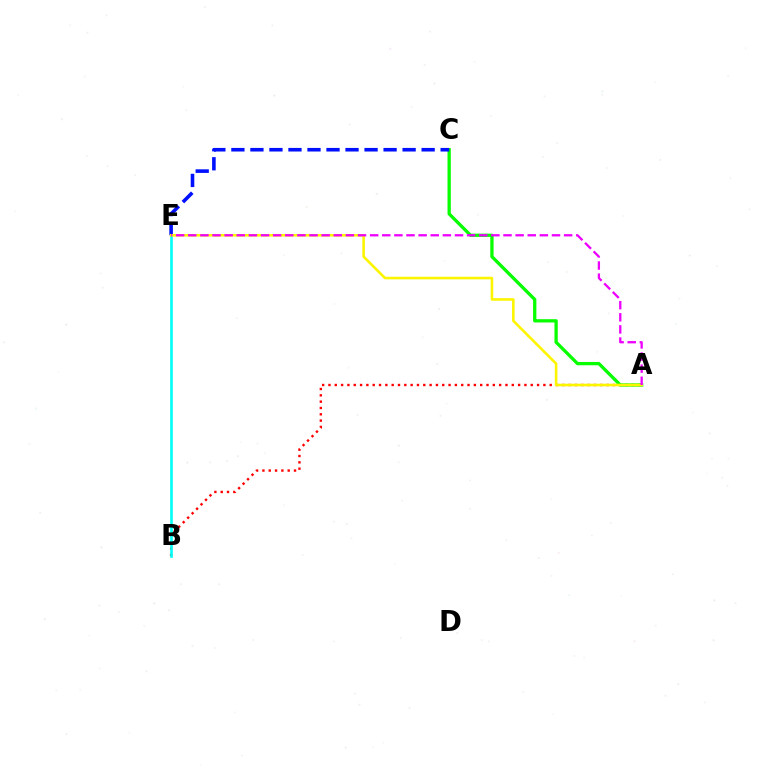{('A', 'B'): [{'color': '#ff0000', 'line_style': 'dotted', 'thickness': 1.72}], ('A', 'C'): [{'color': '#08ff00', 'line_style': 'solid', 'thickness': 2.37}], ('B', 'E'): [{'color': '#00fff6', 'line_style': 'solid', 'thickness': 1.89}], ('C', 'E'): [{'color': '#0010ff', 'line_style': 'dashed', 'thickness': 2.58}], ('A', 'E'): [{'color': '#fcf500', 'line_style': 'solid', 'thickness': 1.87}, {'color': '#ee00ff', 'line_style': 'dashed', 'thickness': 1.65}]}